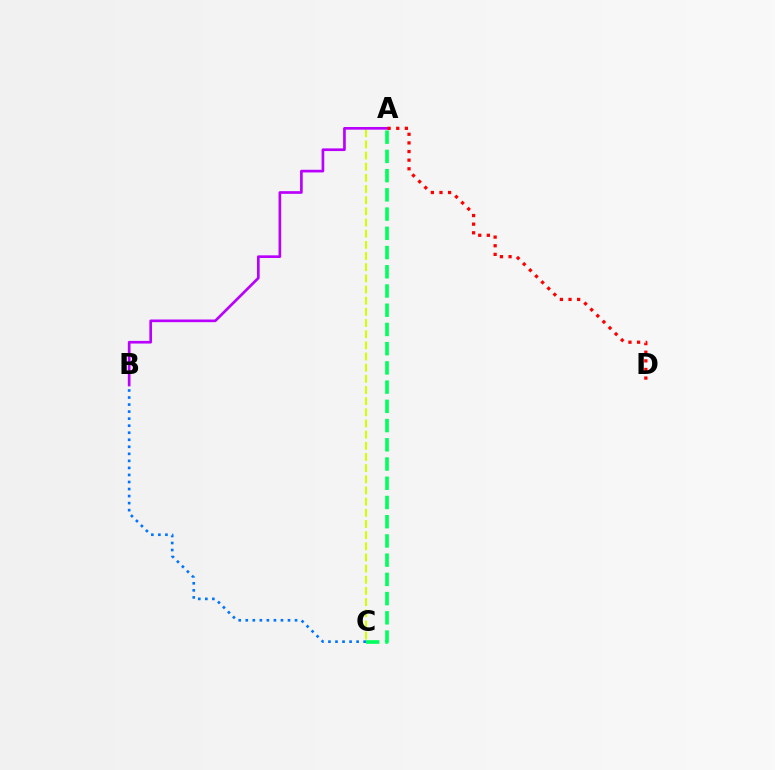{('A', 'C'): [{'color': '#d1ff00', 'line_style': 'dashed', 'thickness': 1.52}, {'color': '#00ff5c', 'line_style': 'dashed', 'thickness': 2.61}], ('A', 'B'): [{'color': '#b900ff', 'line_style': 'solid', 'thickness': 1.93}], ('B', 'C'): [{'color': '#0074ff', 'line_style': 'dotted', 'thickness': 1.91}], ('A', 'D'): [{'color': '#ff0000', 'line_style': 'dotted', 'thickness': 2.34}]}